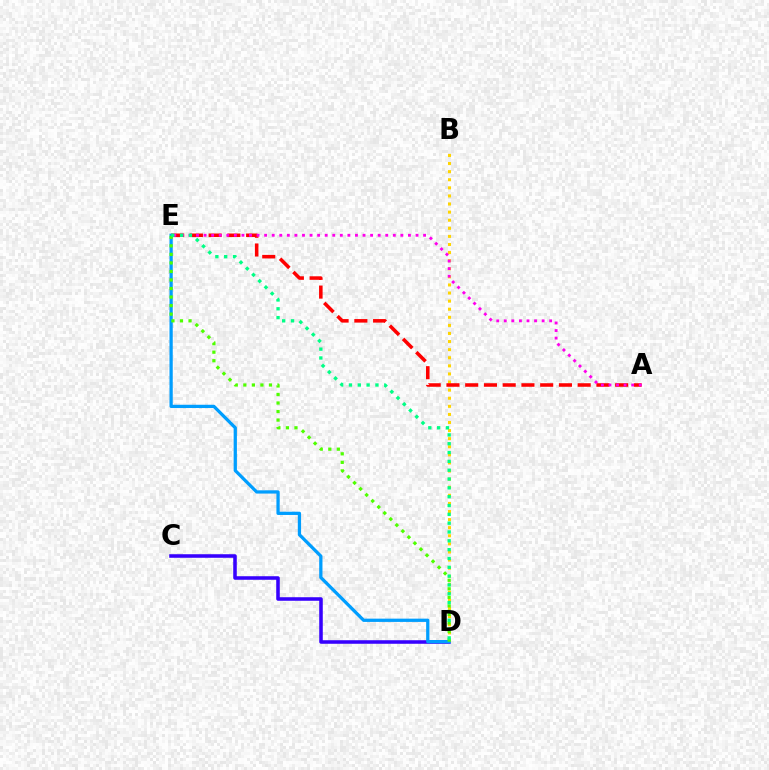{('C', 'D'): [{'color': '#3700ff', 'line_style': 'solid', 'thickness': 2.55}], ('B', 'D'): [{'color': '#ffd500', 'line_style': 'dotted', 'thickness': 2.2}], ('A', 'E'): [{'color': '#ff0000', 'line_style': 'dashed', 'thickness': 2.55}, {'color': '#ff00ed', 'line_style': 'dotted', 'thickness': 2.06}], ('D', 'E'): [{'color': '#009eff', 'line_style': 'solid', 'thickness': 2.35}, {'color': '#4fff00', 'line_style': 'dotted', 'thickness': 2.32}, {'color': '#00ff86', 'line_style': 'dotted', 'thickness': 2.4}]}